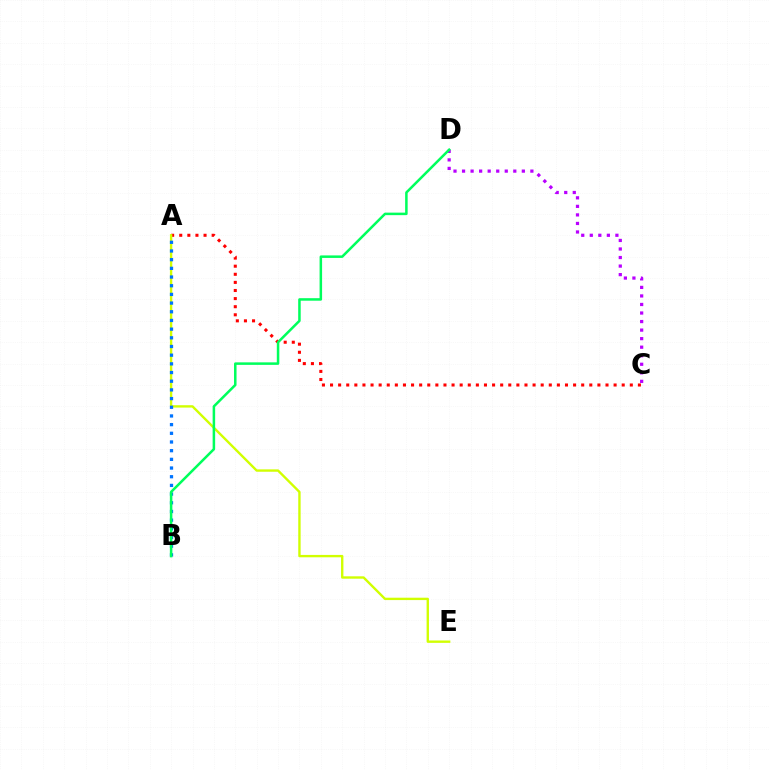{('A', 'C'): [{'color': '#ff0000', 'line_style': 'dotted', 'thickness': 2.2}], ('A', 'E'): [{'color': '#d1ff00', 'line_style': 'solid', 'thickness': 1.71}], ('C', 'D'): [{'color': '#b900ff', 'line_style': 'dotted', 'thickness': 2.32}], ('A', 'B'): [{'color': '#0074ff', 'line_style': 'dotted', 'thickness': 2.36}], ('B', 'D'): [{'color': '#00ff5c', 'line_style': 'solid', 'thickness': 1.81}]}